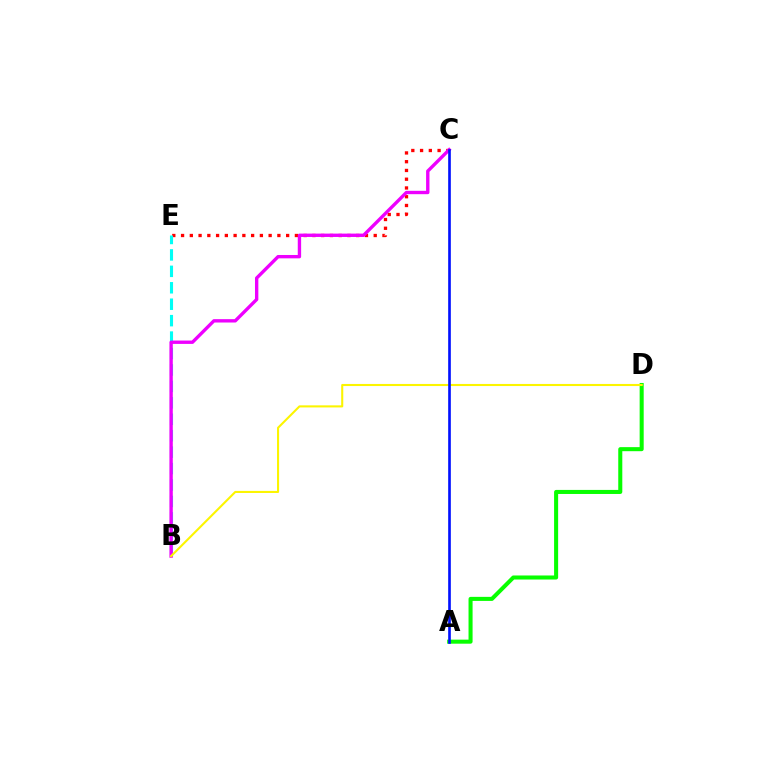{('C', 'E'): [{'color': '#ff0000', 'line_style': 'dotted', 'thickness': 2.38}], ('B', 'E'): [{'color': '#00fff6', 'line_style': 'dashed', 'thickness': 2.23}], ('A', 'D'): [{'color': '#08ff00', 'line_style': 'solid', 'thickness': 2.92}], ('B', 'C'): [{'color': '#ee00ff', 'line_style': 'solid', 'thickness': 2.42}], ('B', 'D'): [{'color': '#fcf500', 'line_style': 'solid', 'thickness': 1.5}], ('A', 'C'): [{'color': '#0010ff', 'line_style': 'solid', 'thickness': 1.91}]}